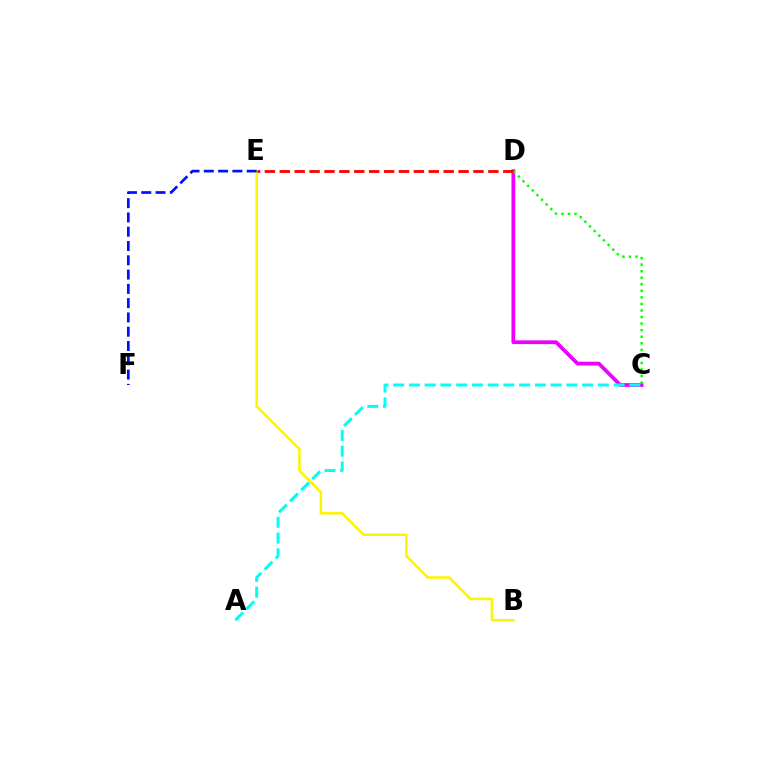{('C', 'D'): [{'color': '#ee00ff', 'line_style': 'solid', 'thickness': 2.7}, {'color': '#08ff00', 'line_style': 'dotted', 'thickness': 1.78}], ('A', 'C'): [{'color': '#00fff6', 'line_style': 'dashed', 'thickness': 2.14}], ('B', 'E'): [{'color': '#fcf500', 'line_style': 'solid', 'thickness': 1.82}], ('E', 'F'): [{'color': '#0010ff', 'line_style': 'dashed', 'thickness': 1.94}], ('D', 'E'): [{'color': '#ff0000', 'line_style': 'dashed', 'thickness': 2.02}]}